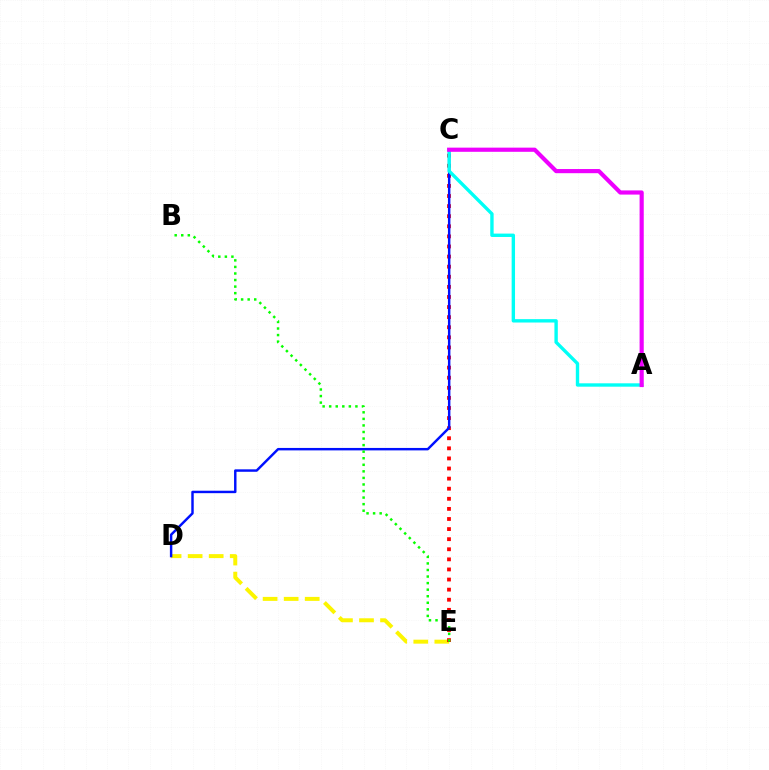{('D', 'E'): [{'color': '#fcf500', 'line_style': 'dashed', 'thickness': 2.86}], ('C', 'E'): [{'color': '#ff0000', 'line_style': 'dotted', 'thickness': 2.74}], ('C', 'D'): [{'color': '#0010ff', 'line_style': 'solid', 'thickness': 1.76}], ('A', 'C'): [{'color': '#00fff6', 'line_style': 'solid', 'thickness': 2.43}, {'color': '#ee00ff', 'line_style': 'solid', 'thickness': 3.0}], ('B', 'E'): [{'color': '#08ff00', 'line_style': 'dotted', 'thickness': 1.78}]}